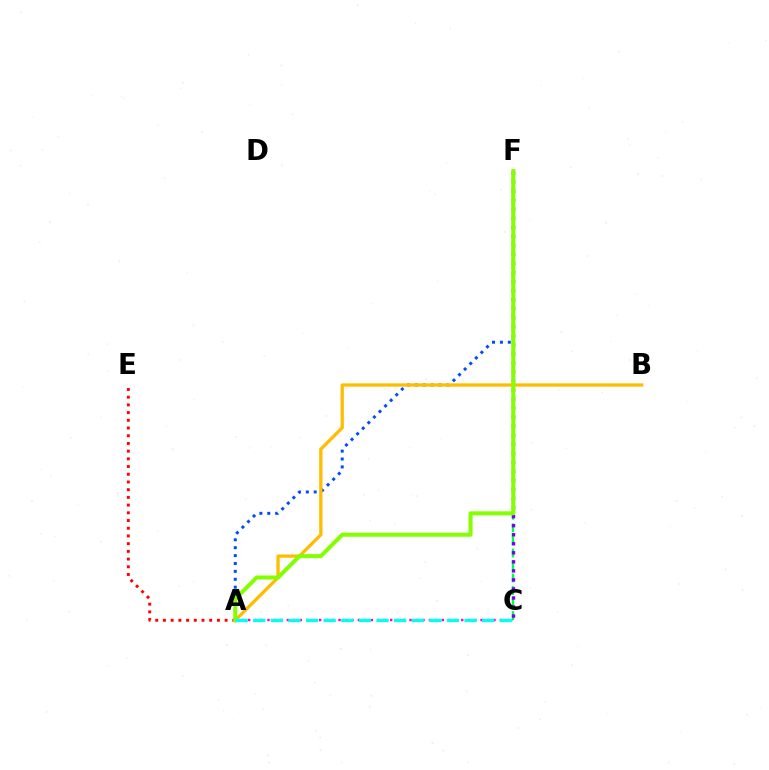{('A', 'F'): [{'color': '#004bff', 'line_style': 'dotted', 'thickness': 2.15}, {'color': '#84ff00', 'line_style': 'solid', 'thickness': 2.9}], ('C', 'F'): [{'color': '#00ff39', 'line_style': 'dashed', 'thickness': 1.7}, {'color': '#7200ff', 'line_style': 'dotted', 'thickness': 2.46}], ('A', 'E'): [{'color': '#ff0000', 'line_style': 'dotted', 'thickness': 2.09}], ('A', 'C'): [{'color': '#ff00cf', 'line_style': 'dotted', 'thickness': 1.75}, {'color': '#00fff6', 'line_style': 'dashed', 'thickness': 2.39}], ('A', 'B'): [{'color': '#ffbd00', 'line_style': 'solid', 'thickness': 2.38}]}